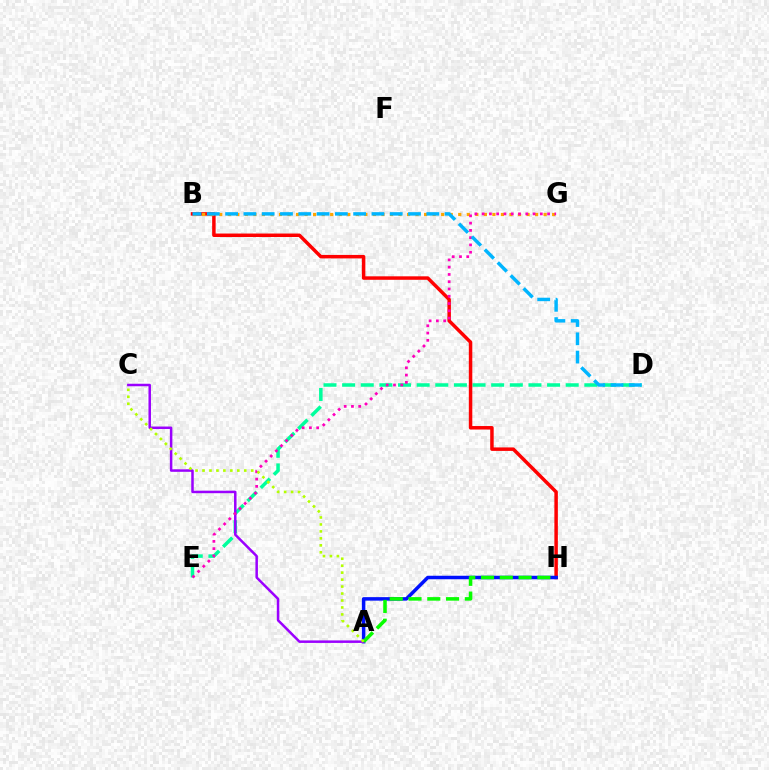{('D', 'E'): [{'color': '#00ff9d', 'line_style': 'dashed', 'thickness': 2.53}], ('B', 'H'): [{'color': '#ff0000', 'line_style': 'solid', 'thickness': 2.51}], ('A', 'H'): [{'color': '#0010ff', 'line_style': 'solid', 'thickness': 2.52}, {'color': '#08ff00', 'line_style': 'dashed', 'thickness': 2.55}], ('B', 'G'): [{'color': '#ffa500', 'line_style': 'dotted', 'thickness': 2.32}], ('A', 'C'): [{'color': '#9b00ff', 'line_style': 'solid', 'thickness': 1.8}, {'color': '#b3ff00', 'line_style': 'dotted', 'thickness': 1.89}], ('E', 'G'): [{'color': '#ff00bd', 'line_style': 'dotted', 'thickness': 1.98}], ('B', 'D'): [{'color': '#00b5ff', 'line_style': 'dashed', 'thickness': 2.48}]}